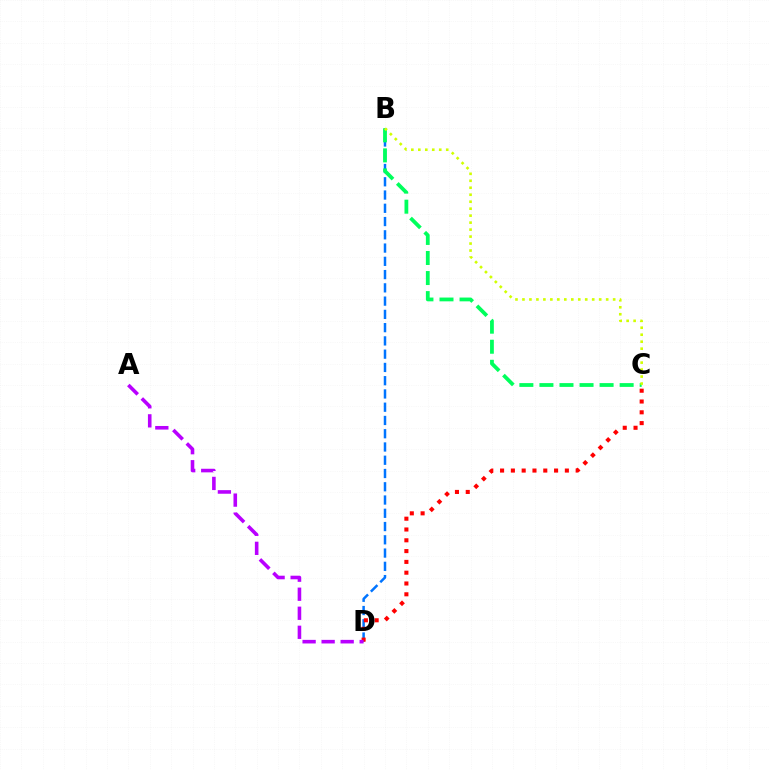{('B', 'D'): [{'color': '#0074ff', 'line_style': 'dashed', 'thickness': 1.8}], ('C', 'D'): [{'color': '#ff0000', 'line_style': 'dotted', 'thickness': 2.93}], ('B', 'C'): [{'color': '#00ff5c', 'line_style': 'dashed', 'thickness': 2.72}, {'color': '#d1ff00', 'line_style': 'dotted', 'thickness': 1.9}], ('A', 'D'): [{'color': '#b900ff', 'line_style': 'dashed', 'thickness': 2.59}]}